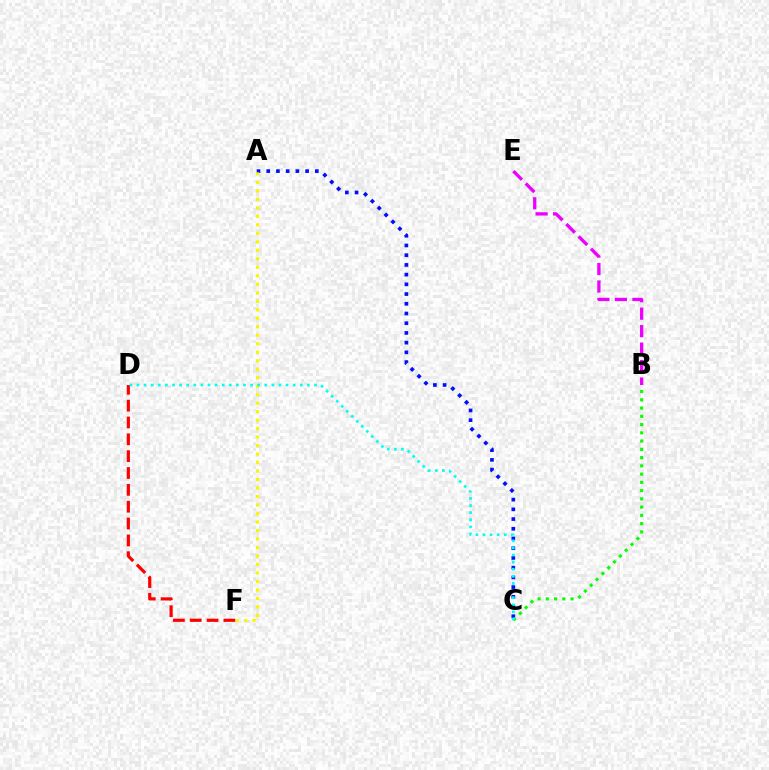{('D', 'F'): [{'color': '#ff0000', 'line_style': 'dashed', 'thickness': 2.29}], ('B', 'E'): [{'color': '#ee00ff', 'line_style': 'dashed', 'thickness': 2.37}], ('A', 'C'): [{'color': '#0010ff', 'line_style': 'dotted', 'thickness': 2.64}], ('B', 'C'): [{'color': '#08ff00', 'line_style': 'dotted', 'thickness': 2.24}], ('A', 'F'): [{'color': '#fcf500', 'line_style': 'dotted', 'thickness': 2.31}], ('C', 'D'): [{'color': '#00fff6', 'line_style': 'dotted', 'thickness': 1.93}]}